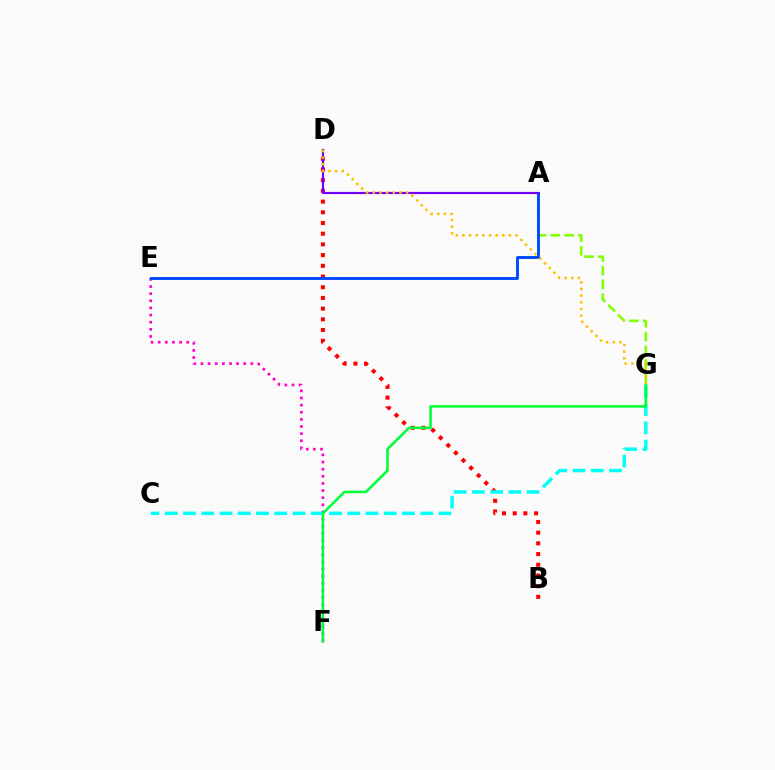{('A', 'G'): [{'color': '#84ff00', 'line_style': 'dashed', 'thickness': 1.87}], ('B', 'D'): [{'color': '#ff0000', 'line_style': 'dotted', 'thickness': 2.91}], ('E', 'F'): [{'color': '#ff00cf', 'line_style': 'dotted', 'thickness': 1.94}], ('C', 'G'): [{'color': '#00fff6', 'line_style': 'dashed', 'thickness': 2.48}], ('A', 'E'): [{'color': '#004bff', 'line_style': 'solid', 'thickness': 2.11}], ('A', 'D'): [{'color': '#7200ff', 'line_style': 'solid', 'thickness': 1.57}], ('D', 'G'): [{'color': '#ffbd00', 'line_style': 'dotted', 'thickness': 1.81}], ('F', 'G'): [{'color': '#00ff39', 'line_style': 'solid', 'thickness': 1.84}]}